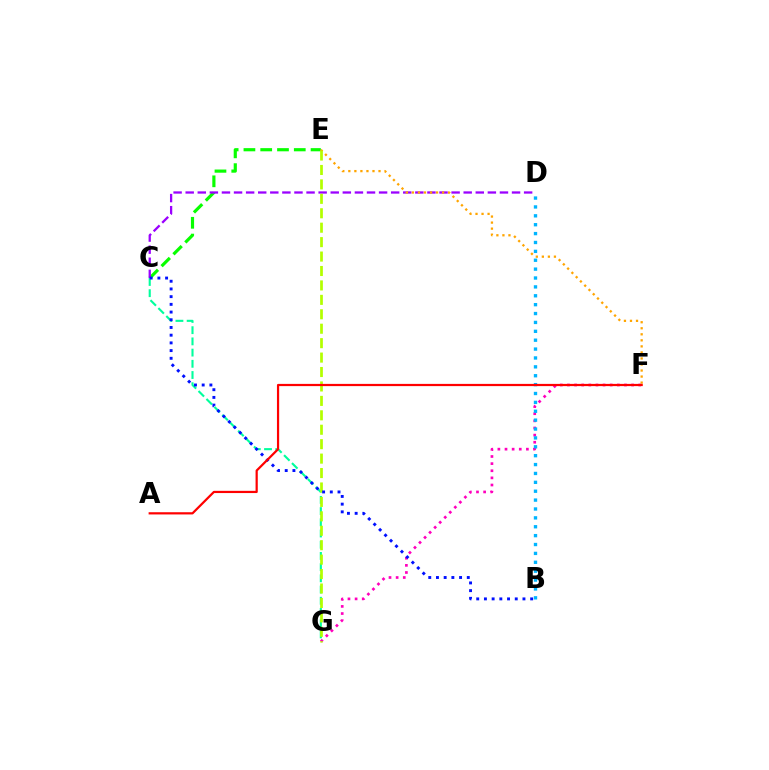{('C', 'E'): [{'color': '#08ff00', 'line_style': 'dashed', 'thickness': 2.28}], ('C', 'G'): [{'color': '#00ff9d', 'line_style': 'dashed', 'thickness': 1.52}], ('C', 'D'): [{'color': '#9b00ff', 'line_style': 'dashed', 'thickness': 1.64}], ('F', 'G'): [{'color': '#ff00bd', 'line_style': 'dotted', 'thickness': 1.94}], ('E', 'F'): [{'color': '#ffa500', 'line_style': 'dotted', 'thickness': 1.64}], ('E', 'G'): [{'color': '#b3ff00', 'line_style': 'dashed', 'thickness': 1.96}], ('B', 'D'): [{'color': '#00b5ff', 'line_style': 'dotted', 'thickness': 2.41}], ('B', 'C'): [{'color': '#0010ff', 'line_style': 'dotted', 'thickness': 2.09}], ('A', 'F'): [{'color': '#ff0000', 'line_style': 'solid', 'thickness': 1.6}]}